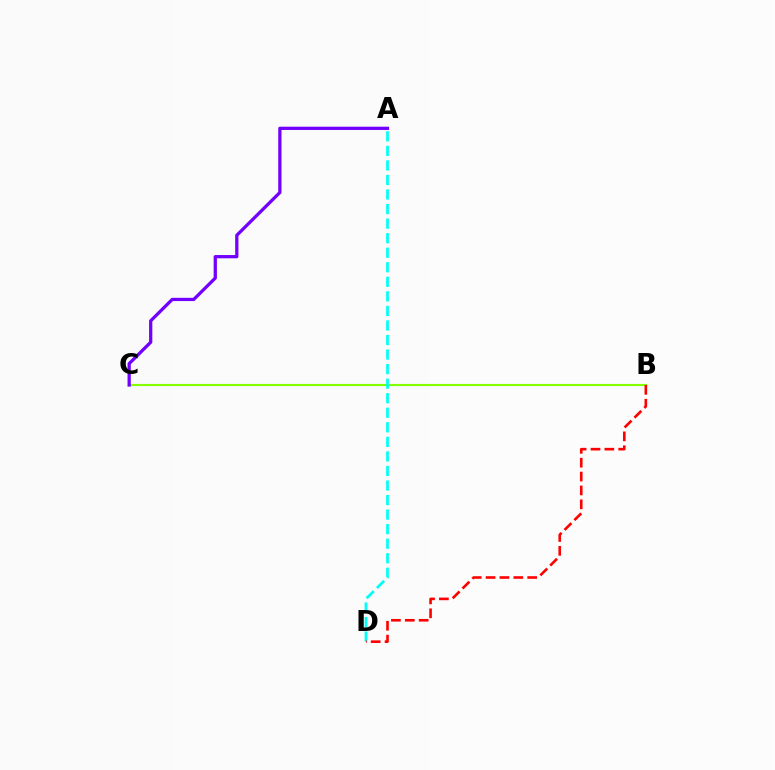{('B', 'C'): [{'color': '#84ff00', 'line_style': 'solid', 'thickness': 1.54}], ('A', 'D'): [{'color': '#00fff6', 'line_style': 'dashed', 'thickness': 1.98}], ('B', 'D'): [{'color': '#ff0000', 'line_style': 'dashed', 'thickness': 1.88}], ('A', 'C'): [{'color': '#7200ff', 'line_style': 'solid', 'thickness': 2.34}]}